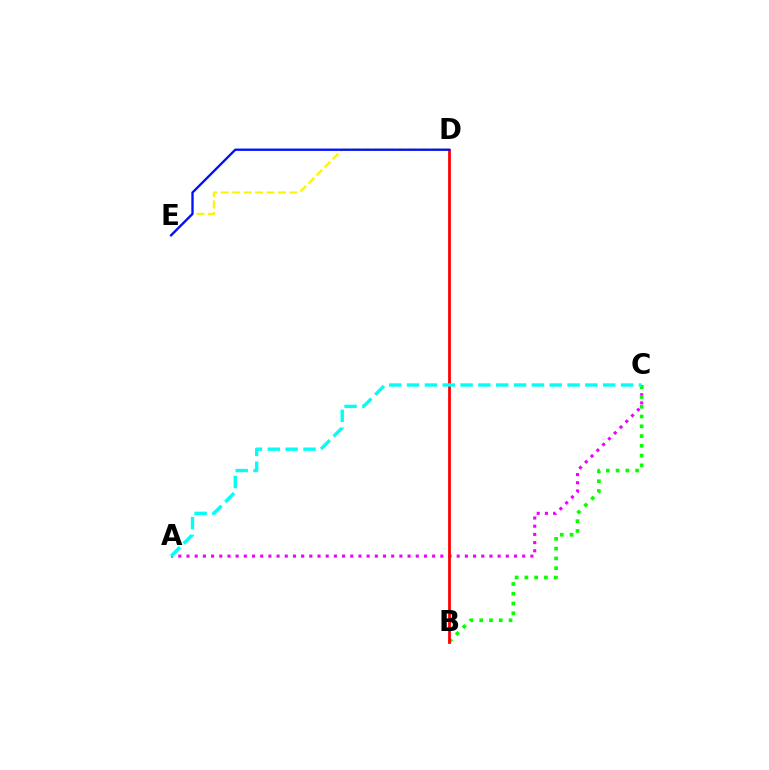{('A', 'C'): [{'color': '#ee00ff', 'line_style': 'dotted', 'thickness': 2.22}, {'color': '#00fff6', 'line_style': 'dashed', 'thickness': 2.42}], ('B', 'C'): [{'color': '#08ff00', 'line_style': 'dotted', 'thickness': 2.65}], ('D', 'E'): [{'color': '#fcf500', 'line_style': 'dashed', 'thickness': 1.55}, {'color': '#0010ff', 'line_style': 'solid', 'thickness': 1.68}], ('B', 'D'): [{'color': '#ff0000', 'line_style': 'solid', 'thickness': 2.0}]}